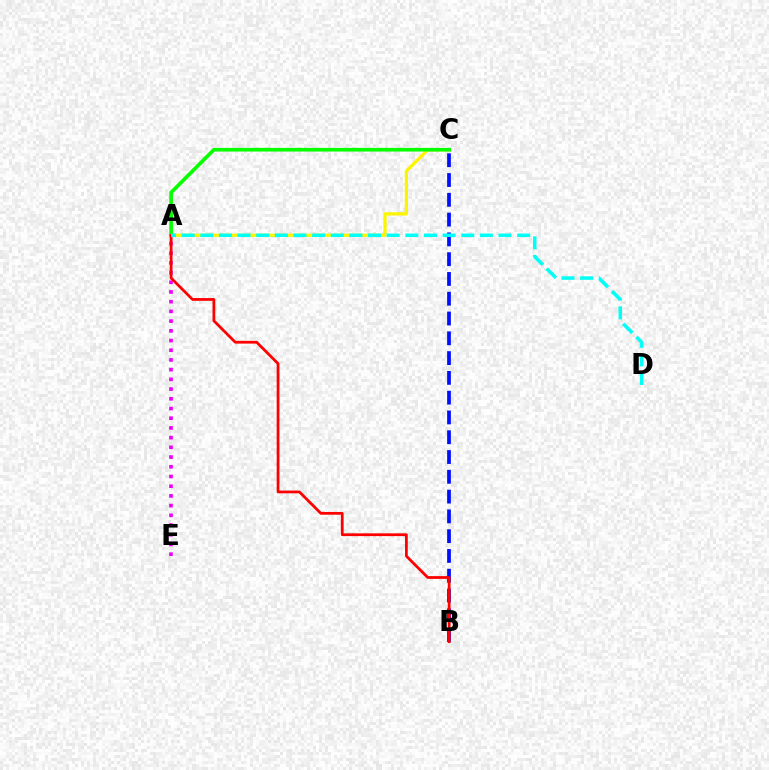{('A', 'C'): [{'color': '#fcf500', 'line_style': 'solid', 'thickness': 2.34}, {'color': '#08ff00', 'line_style': 'solid', 'thickness': 2.64}], ('A', 'E'): [{'color': '#ee00ff', 'line_style': 'dotted', 'thickness': 2.64}], ('B', 'C'): [{'color': '#0010ff', 'line_style': 'dashed', 'thickness': 2.69}], ('A', 'B'): [{'color': '#ff0000', 'line_style': 'solid', 'thickness': 1.99}], ('A', 'D'): [{'color': '#00fff6', 'line_style': 'dashed', 'thickness': 2.53}]}